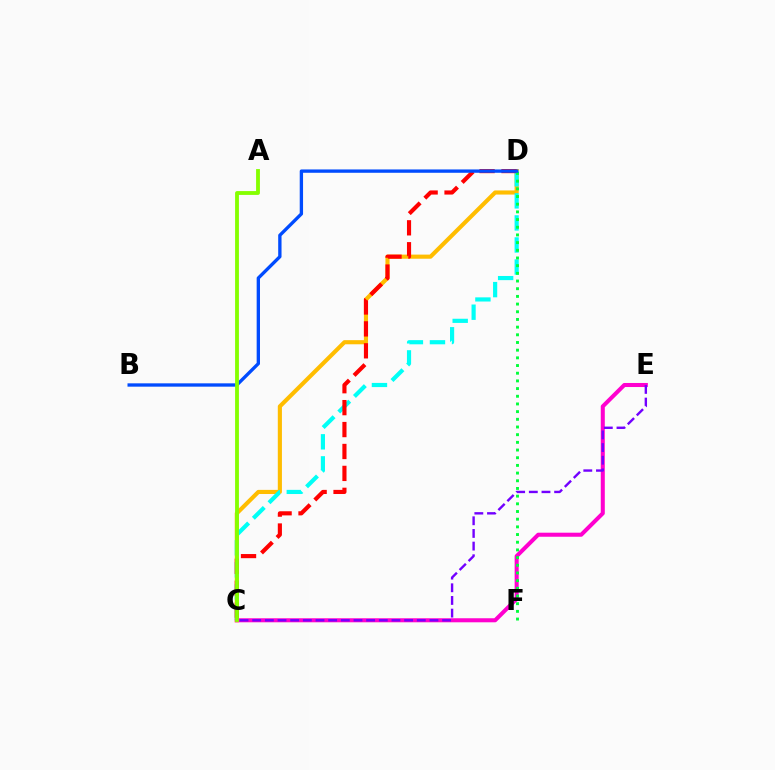{('C', 'D'): [{'color': '#ffbd00', 'line_style': 'solid', 'thickness': 2.97}, {'color': '#00fff6', 'line_style': 'dashed', 'thickness': 3.0}, {'color': '#ff0000', 'line_style': 'dashed', 'thickness': 2.98}], ('C', 'E'): [{'color': '#ff00cf', 'line_style': 'solid', 'thickness': 2.92}, {'color': '#7200ff', 'line_style': 'dashed', 'thickness': 1.72}], ('D', 'F'): [{'color': '#00ff39', 'line_style': 'dotted', 'thickness': 2.09}], ('B', 'D'): [{'color': '#004bff', 'line_style': 'solid', 'thickness': 2.4}], ('A', 'C'): [{'color': '#84ff00', 'line_style': 'solid', 'thickness': 2.76}]}